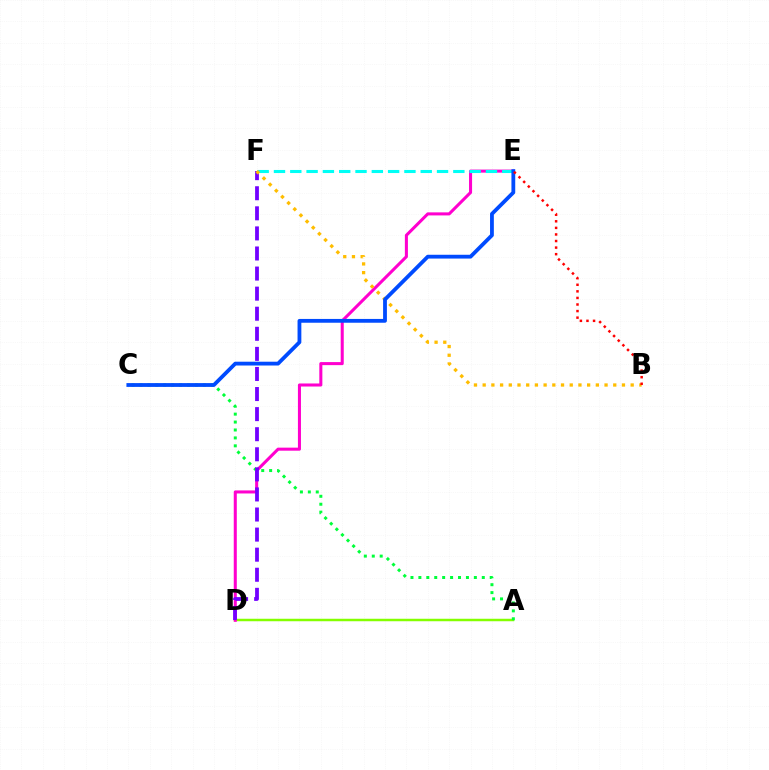{('A', 'D'): [{'color': '#84ff00', 'line_style': 'solid', 'thickness': 1.79}], ('A', 'C'): [{'color': '#00ff39', 'line_style': 'dotted', 'thickness': 2.15}], ('D', 'E'): [{'color': '#ff00cf', 'line_style': 'solid', 'thickness': 2.19}], ('D', 'F'): [{'color': '#7200ff', 'line_style': 'dashed', 'thickness': 2.73}], ('E', 'F'): [{'color': '#00fff6', 'line_style': 'dashed', 'thickness': 2.22}], ('B', 'F'): [{'color': '#ffbd00', 'line_style': 'dotted', 'thickness': 2.37}], ('C', 'E'): [{'color': '#004bff', 'line_style': 'solid', 'thickness': 2.74}], ('B', 'E'): [{'color': '#ff0000', 'line_style': 'dotted', 'thickness': 1.79}]}